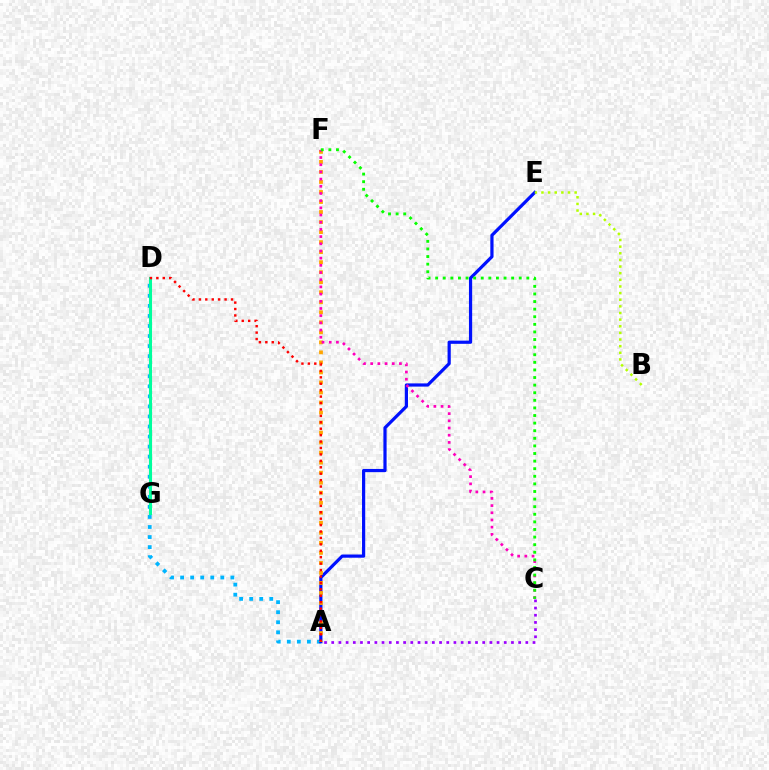{('A', 'D'): [{'color': '#00b5ff', 'line_style': 'dotted', 'thickness': 2.73}, {'color': '#ff0000', 'line_style': 'dotted', 'thickness': 1.75}], ('A', 'E'): [{'color': '#0010ff', 'line_style': 'solid', 'thickness': 2.3}], ('D', 'G'): [{'color': '#00ff9d', 'line_style': 'solid', 'thickness': 2.21}], ('B', 'E'): [{'color': '#b3ff00', 'line_style': 'dotted', 'thickness': 1.8}], ('A', 'F'): [{'color': '#ffa500', 'line_style': 'dotted', 'thickness': 2.72}], ('C', 'F'): [{'color': '#ff00bd', 'line_style': 'dotted', 'thickness': 1.95}, {'color': '#08ff00', 'line_style': 'dotted', 'thickness': 2.06}], ('A', 'C'): [{'color': '#9b00ff', 'line_style': 'dotted', 'thickness': 1.95}]}